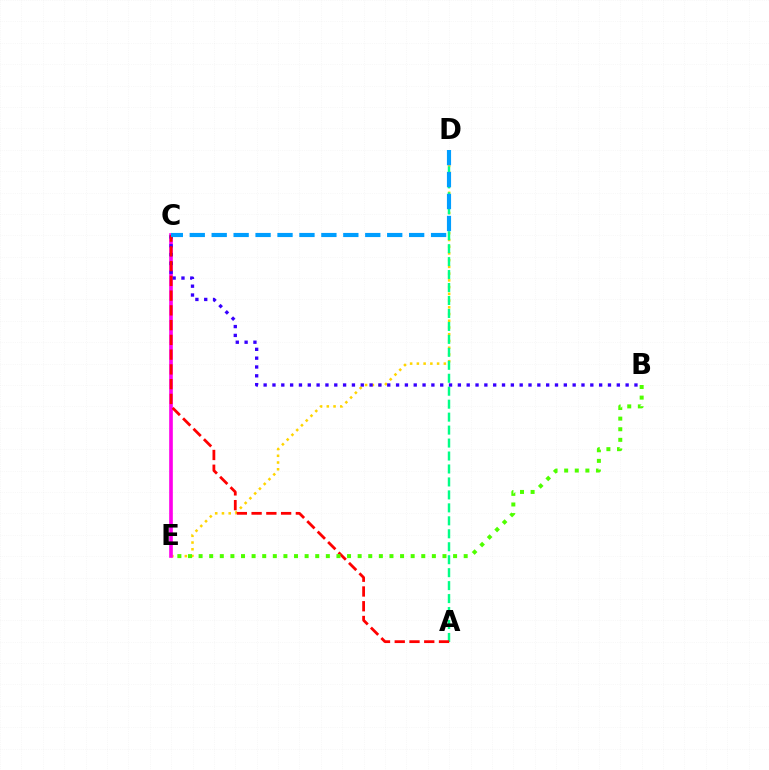{('D', 'E'): [{'color': '#ffd500', 'line_style': 'dotted', 'thickness': 1.83}], ('C', 'E'): [{'color': '#ff00ed', 'line_style': 'solid', 'thickness': 2.63}], ('A', 'D'): [{'color': '#00ff86', 'line_style': 'dashed', 'thickness': 1.76}], ('B', 'C'): [{'color': '#3700ff', 'line_style': 'dotted', 'thickness': 2.4}], ('A', 'C'): [{'color': '#ff0000', 'line_style': 'dashed', 'thickness': 2.0}], ('B', 'E'): [{'color': '#4fff00', 'line_style': 'dotted', 'thickness': 2.88}], ('C', 'D'): [{'color': '#009eff', 'line_style': 'dashed', 'thickness': 2.98}]}